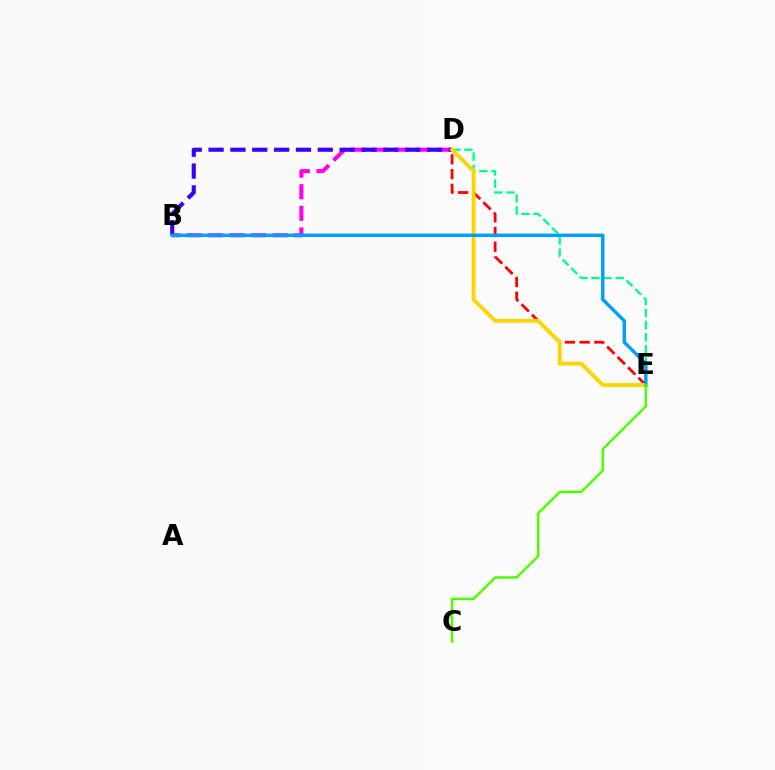{('B', 'D'): [{'color': '#ff00ed', 'line_style': 'dashed', 'thickness': 2.93}, {'color': '#3700ff', 'line_style': 'dashed', 'thickness': 2.97}], ('D', 'E'): [{'color': '#ff0000', 'line_style': 'dashed', 'thickness': 2.0}, {'color': '#00ff86', 'line_style': 'dashed', 'thickness': 1.65}, {'color': '#ffd500', 'line_style': 'solid', 'thickness': 2.78}], ('B', 'E'): [{'color': '#009eff', 'line_style': 'solid', 'thickness': 2.46}], ('C', 'E'): [{'color': '#4fff00', 'line_style': 'solid', 'thickness': 1.77}]}